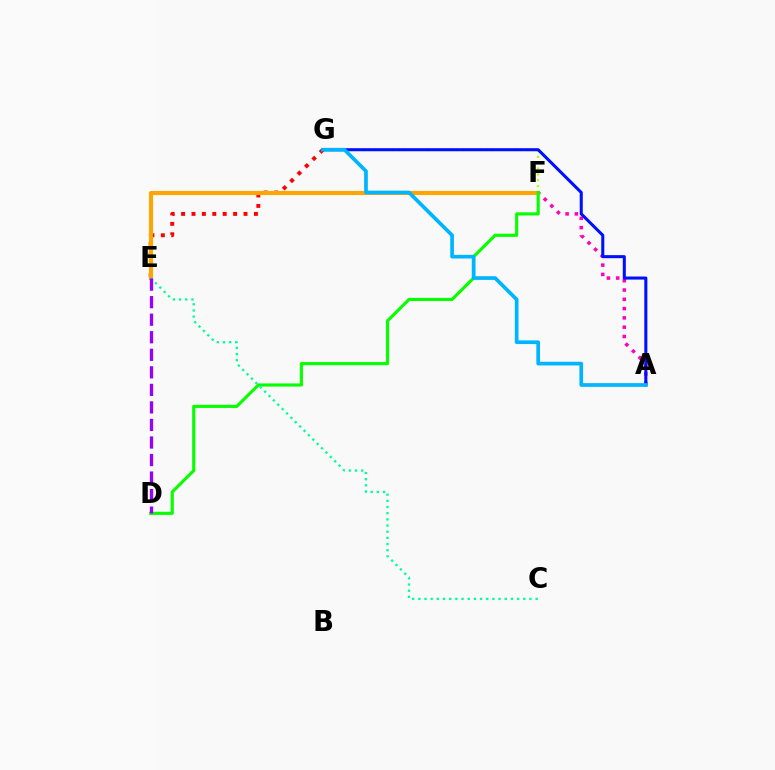{('F', 'G'): [{'color': '#b3ff00', 'line_style': 'dotted', 'thickness': 1.59}], ('A', 'F'): [{'color': '#ff00bd', 'line_style': 'dotted', 'thickness': 2.52}], ('E', 'G'): [{'color': '#ff0000', 'line_style': 'dotted', 'thickness': 2.83}], ('E', 'F'): [{'color': '#ffa500', 'line_style': 'solid', 'thickness': 2.97}], ('D', 'F'): [{'color': '#08ff00', 'line_style': 'solid', 'thickness': 2.26}], ('C', 'E'): [{'color': '#00ff9d', 'line_style': 'dotted', 'thickness': 1.68}], ('D', 'E'): [{'color': '#9b00ff', 'line_style': 'dashed', 'thickness': 2.38}], ('A', 'G'): [{'color': '#0010ff', 'line_style': 'solid', 'thickness': 2.2}, {'color': '#00b5ff', 'line_style': 'solid', 'thickness': 2.65}]}